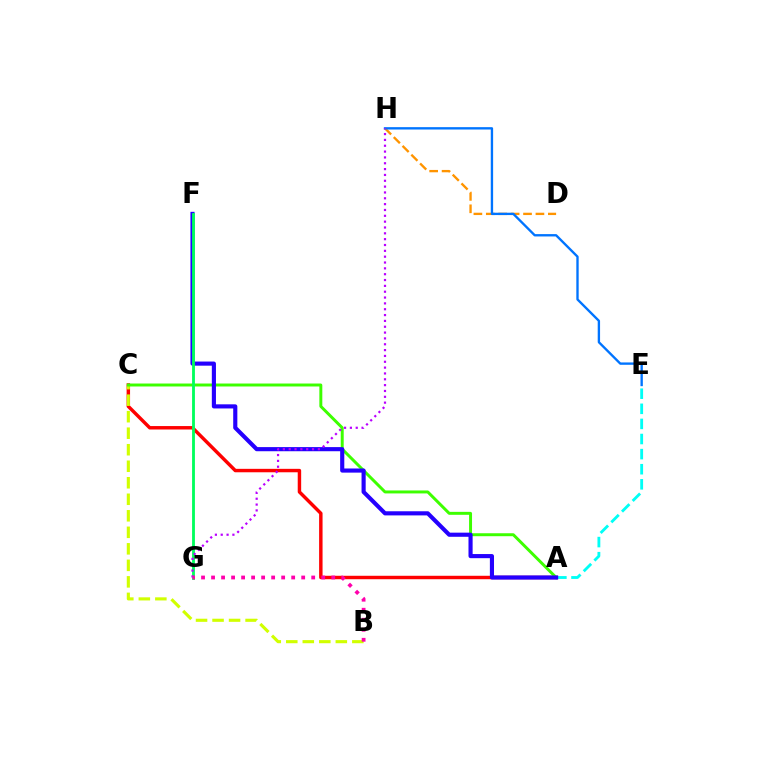{('D', 'H'): [{'color': '#ff9400', 'line_style': 'dashed', 'thickness': 1.69}], ('A', 'E'): [{'color': '#00fff6', 'line_style': 'dashed', 'thickness': 2.05}], ('A', 'C'): [{'color': '#ff0000', 'line_style': 'solid', 'thickness': 2.48}, {'color': '#3dff00', 'line_style': 'solid', 'thickness': 2.13}], ('B', 'C'): [{'color': '#d1ff00', 'line_style': 'dashed', 'thickness': 2.24}], ('A', 'F'): [{'color': '#2500ff', 'line_style': 'solid', 'thickness': 2.97}], ('F', 'G'): [{'color': '#00ff5c', 'line_style': 'solid', 'thickness': 2.03}], ('E', 'H'): [{'color': '#0074ff', 'line_style': 'solid', 'thickness': 1.69}], ('G', 'H'): [{'color': '#b900ff', 'line_style': 'dotted', 'thickness': 1.59}], ('B', 'G'): [{'color': '#ff00ac', 'line_style': 'dotted', 'thickness': 2.72}]}